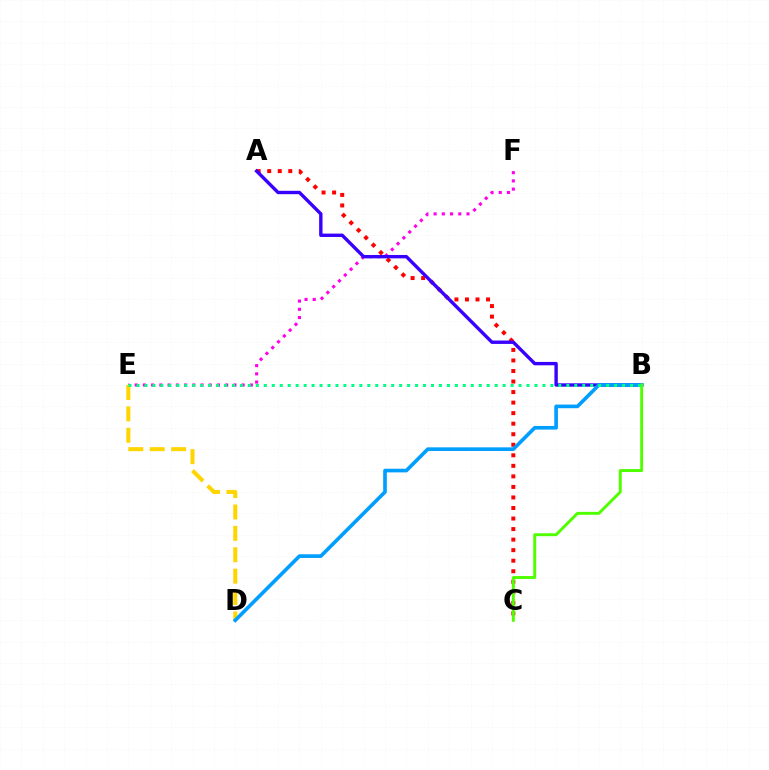{('E', 'F'): [{'color': '#ff00ed', 'line_style': 'dotted', 'thickness': 2.23}], ('A', 'C'): [{'color': '#ff0000', 'line_style': 'dotted', 'thickness': 2.86}], ('A', 'B'): [{'color': '#3700ff', 'line_style': 'solid', 'thickness': 2.44}], ('D', 'E'): [{'color': '#ffd500', 'line_style': 'dashed', 'thickness': 2.91}], ('B', 'D'): [{'color': '#009eff', 'line_style': 'solid', 'thickness': 2.62}], ('B', 'C'): [{'color': '#4fff00', 'line_style': 'solid', 'thickness': 2.11}], ('B', 'E'): [{'color': '#00ff86', 'line_style': 'dotted', 'thickness': 2.16}]}